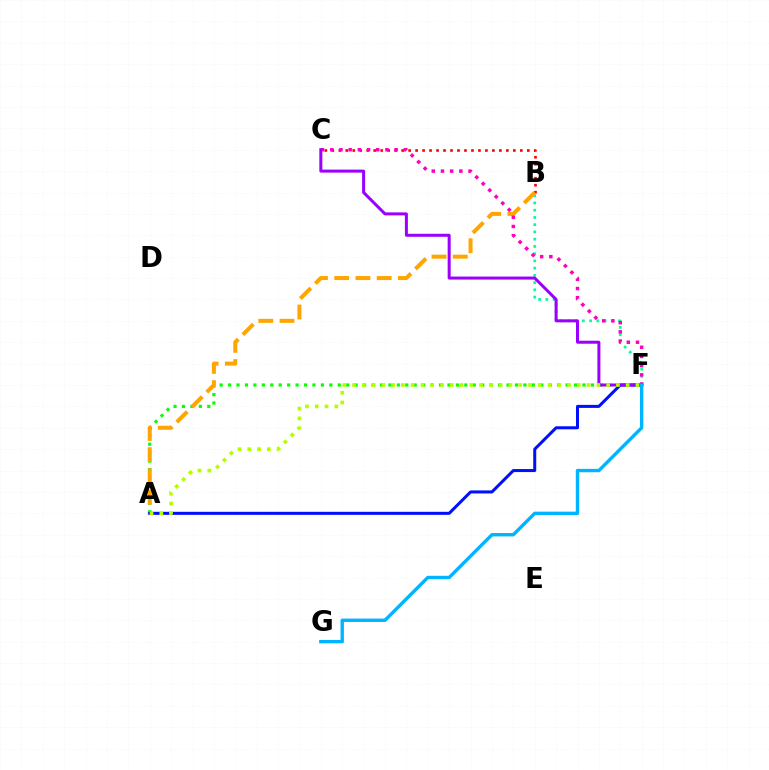{('B', 'F'): [{'color': '#00ff9d', 'line_style': 'dotted', 'thickness': 1.97}], ('B', 'C'): [{'color': '#ff0000', 'line_style': 'dotted', 'thickness': 1.9}], ('A', 'F'): [{'color': '#08ff00', 'line_style': 'dotted', 'thickness': 2.29}, {'color': '#0010ff', 'line_style': 'solid', 'thickness': 2.18}, {'color': '#b3ff00', 'line_style': 'dotted', 'thickness': 2.66}], ('A', 'B'): [{'color': '#ffa500', 'line_style': 'dashed', 'thickness': 2.88}], ('C', 'F'): [{'color': '#ff00bd', 'line_style': 'dotted', 'thickness': 2.5}, {'color': '#9b00ff', 'line_style': 'solid', 'thickness': 2.17}], ('F', 'G'): [{'color': '#00b5ff', 'line_style': 'solid', 'thickness': 2.44}]}